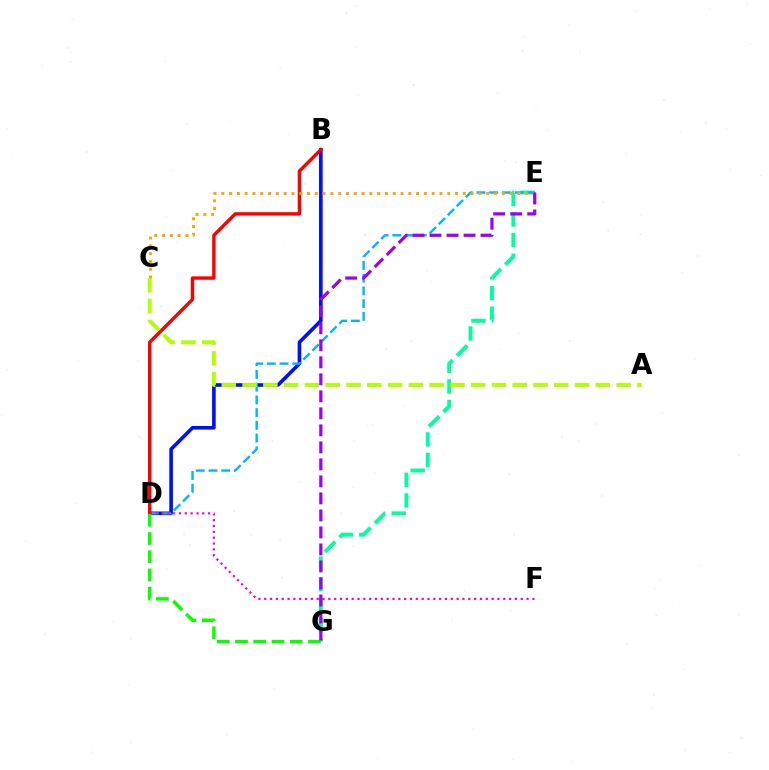{('B', 'D'): [{'color': '#0010ff', 'line_style': 'solid', 'thickness': 2.61}, {'color': '#ff0000', 'line_style': 'solid', 'thickness': 2.46}], ('E', 'G'): [{'color': '#00ff9d', 'line_style': 'dashed', 'thickness': 2.8}, {'color': '#9b00ff', 'line_style': 'dashed', 'thickness': 2.31}], ('D', 'E'): [{'color': '#00b5ff', 'line_style': 'dashed', 'thickness': 1.73}], ('D', 'F'): [{'color': '#ff00bd', 'line_style': 'dotted', 'thickness': 1.58}], ('A', 'C'): [{'color': '#b3ff00', 'line_style': 'dashed', 'thickness': 2.82}], ('D', 'G'): [{'color': '#08ff00', 'line_style': 'dashed', 'thickness': 2.48}], ('C', 'E'): [{'color': '#ffa500', 'line_style': 'dotted', 'thickness': 2.12}]}